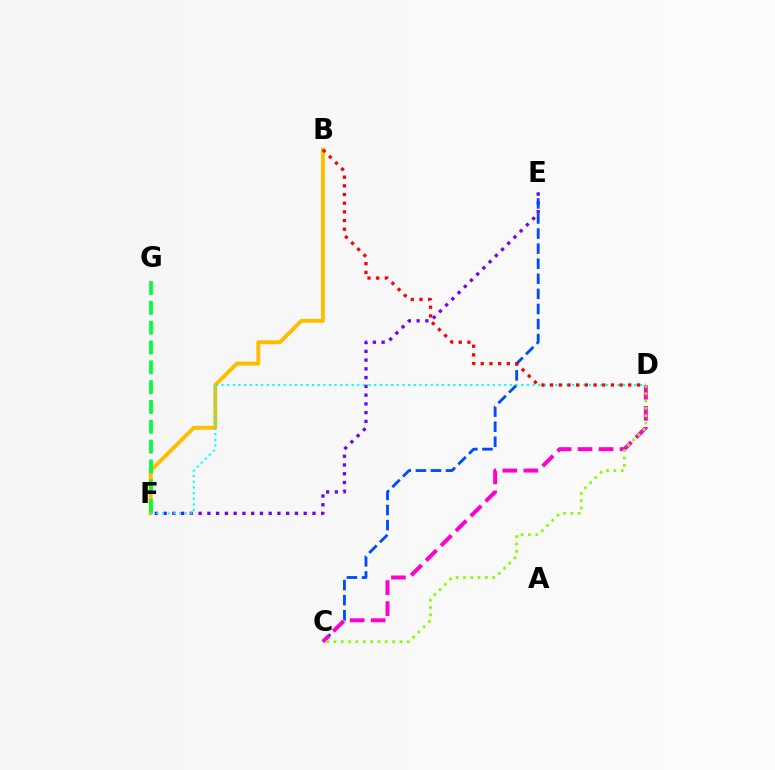{('E', 'F'): [{'color': '#7200ff', 'line_style': 'dotted', 'thickness': 2.38}], ('C', 'E'): [{'color': '#004bff', 'line_style': 'dashed', 'thickness': 2.05}], ('C', 'D'): [{'color': '#ff00cf', 'line_style': 'dashed', 'thickness': 2.85}, {'color': '#84ff00', 'line_style': 'dotted', 'thickness': 1.99}], ('B', 'F'): [{'color': '#ffbd00', 'line_style': 'solid', 'thickness': 2.82}], ('F', 'G'): [{'color': '#00ff39', 'line_style': 'dashed', 'thickness': 2.69}], ('D', 'F'): [{'color': '#00fff6', 'line_style': 'dotted', 'thickness': 1.54}], ('B', 'D'): [{'color': '#ff0000', 'line_style': 'dotted', 'thickness': 2.36}]}